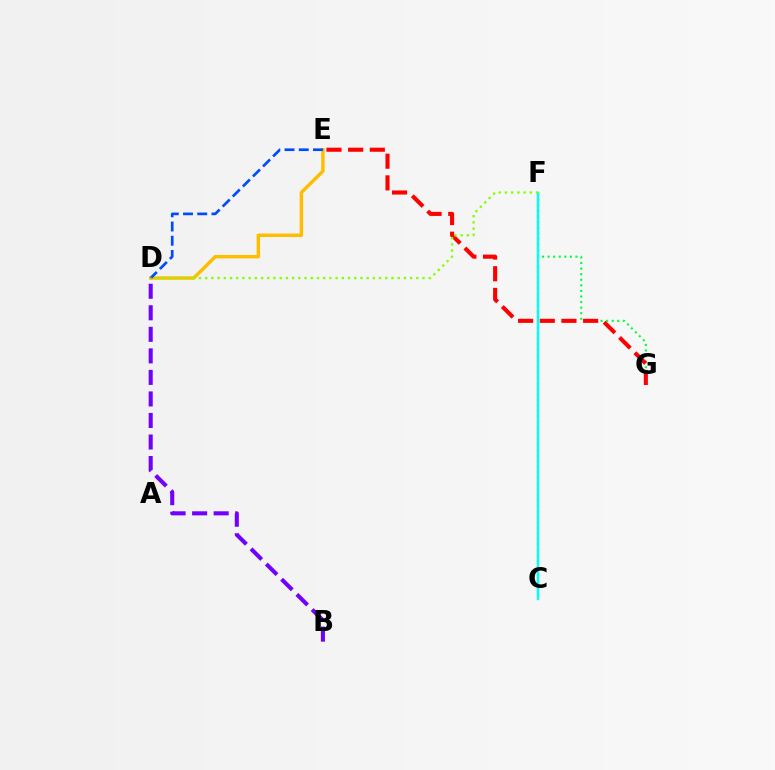{('B', 'D'): [{'color': '#7200ff', 'line_style': 'dashed', 'thickness': 2.93}], ('F', 'G'): [{'color': '#00ff39', 'line_style': 'dotted', 'thickness': 1.52}], ('E', 'G'): [{'color': '#ff0000', 'line_style': 'dashed', 'thickness': 2.94}], ('D', 'E'): [{'color': '#ffbd00', 'line_style': 'solid', 'thickness': 2.47}, {'color': '#004bff', 'line_style': 'dashed', 'thickness': 1.93}], ('C', 'F'): [{'color': '#ff00cf', 'line_style': 'dotted', 'thickness': 1.51}, {'color': '#00fff6', 'line_style': 'solid', 'thickness': 1.78}], ('D', 'F'): [{'color': '#84ff00', 'line_style': 'dotted', 'thickness': 1.69}]}